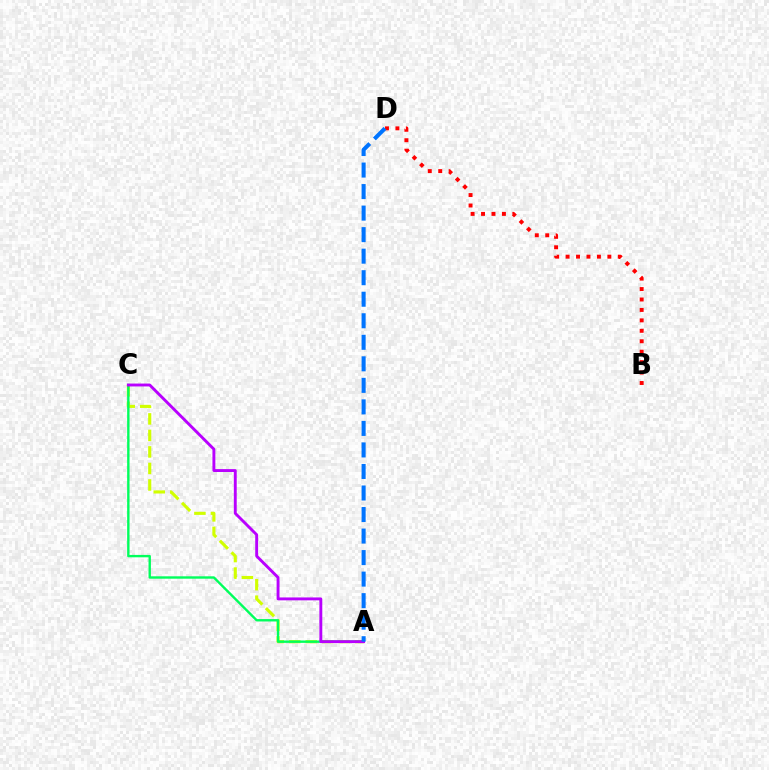{('A', 'C'): [{'color': '#d1ff00', 'line_style': 'dashed', 'thickness': 2.24}, {'color': '#00ff5c', 'line_style': 'solid', 'thickness': 1.72}, {'color': '#b900ff', 'line_style': 'solid', 'thickness': 2.08}], ('B', 'D'): [{'color': '#ff0000', 'line_style': 'dotted', 'thickness': 2.84}], ('A', 'D'): [{'color': '#0074ff', 'line_style': 'dashed', 'thickness': 2.92}]}